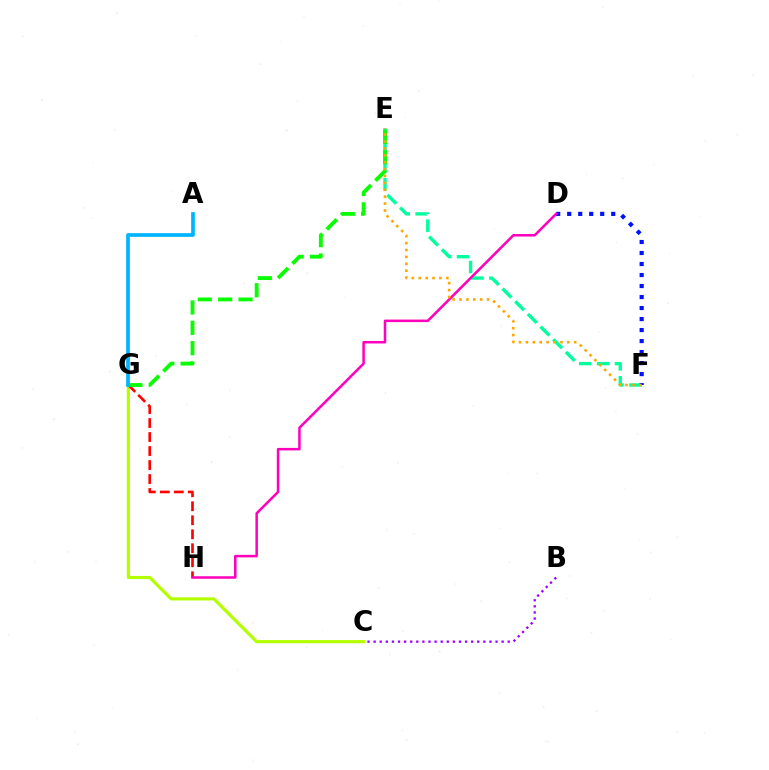{('E', 'F'): [{'color': '#00ff9d', 'line_style': 'dashed', 'thickness': 2.43}, {'color': '#ffa500', 'line_style': 'dotted', 'thickness': 1.88}], ('B', 'C'): [{'color': '#9b00ff', 'line_style': 'dotted', 'thickness': 1.66}], ('C', 'G'): [{'color': '#b3ff00', 'line_style': 'solid', 'thickness': 2.27}], ('G', 'H'): [{'color': '#ff0000', 'line_style': 'dashed', 'thickness': 1.9}], ('E', 'G'): [{'color': '#08ff00', 'line_style': 'dashed', 'thickness': 2.76}], ('D', 'F'): [{'color': '#0010ff', 'line_style': 'dotted', 'thickness': 2.99}], ('D', 'H'): [{'color': '#ff00bd', 'line_style': 'solid', 'thickness': 1.81}], ('A', 'G'): [{'color': '#00b5ff', 'line_style': 'solid', 'thickness': 2.67}]}